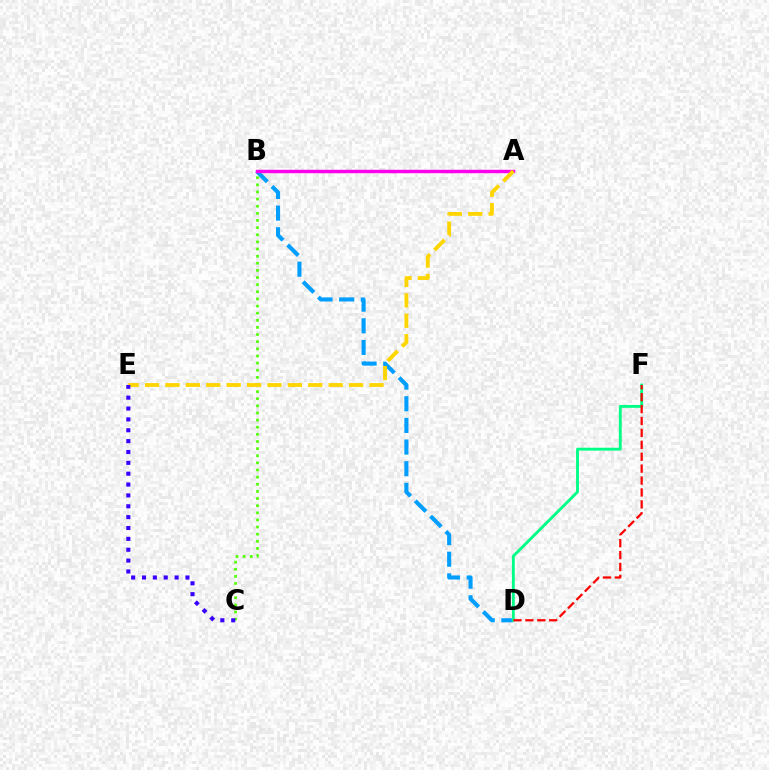{('B', 'D'): [{'color': '#009eff', 'line_style': 'dashed', 'thickness': 2.94}], ('D', 'F'): [{'color': '#00ff86', 'line_style': 'solid', 'thickness': 2.06}, {'color': '#ff0000', 'line_style': 'dashed', 'thickness': 1.62}], ('B', 'C'): [{'color': '#4fff00', 'line_style': 'dotted', 'thickness': 1.94}], ('A', 'B'): [{'color': '#ff00ed', 'line_style': 'solid', 'thickness': 2.47}], ('A', 'E'): [{'color': '#ffd500', 'line_style': 'dashed', 'thickness': 2.77}], ('C', 'E'): [{'color': '#3700ff', 'line_style': 'dotted', 'thickness': 2.95}]}